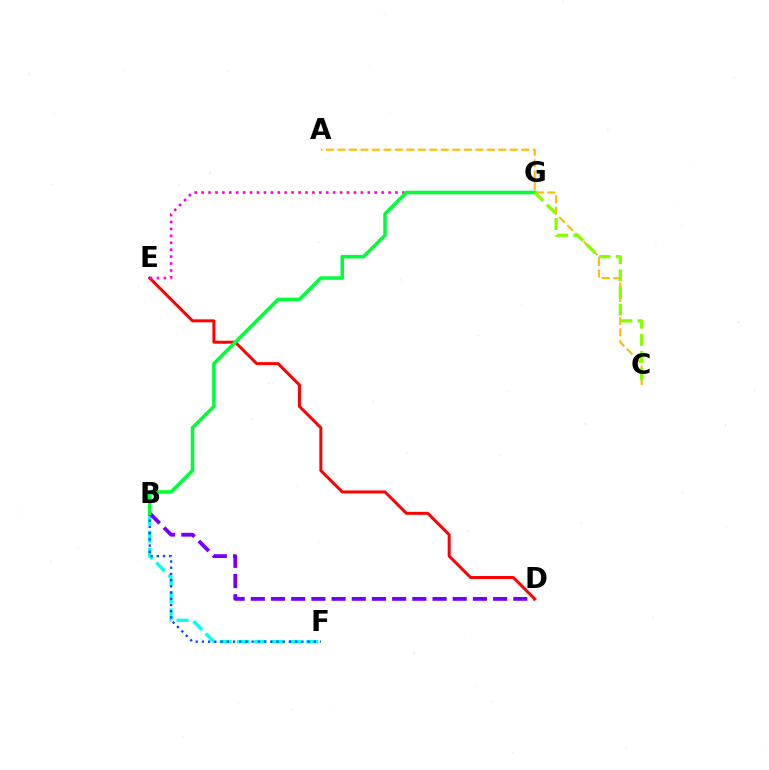{('B', 'F'): [{'color': '#00fff6', 'line_style': 'dashed', 'thickness': 2.35}, {'color': '#004bff', 'line_style': 'dotted', 'thickness': 1.69}], ('A', 'C'): [{'color': '#ffbd00', 'line_style': 'dashed', 'thickness': 1.56}], ('B', 'D'): [{'color': '#7200ff', 'line_style': 'dashed', 'thickness': 2.74}], ('D', 'E'): [{'color': '#ff0000', 'line_style': 'solid', 'thickness': 2.14}], ('E', 'G'): [{'color': '#ff00cf', 'line_style': 'dotted', 'thickness': 1.88}], ('B', 'G'): [{'color': '#00ff39', 'line_style': 'solid', 'thickness': 2.55}], ('C', 'G'): [{'color': '#84ff00', 'line_style': 'dashed', 'thickness': 2.33}]}